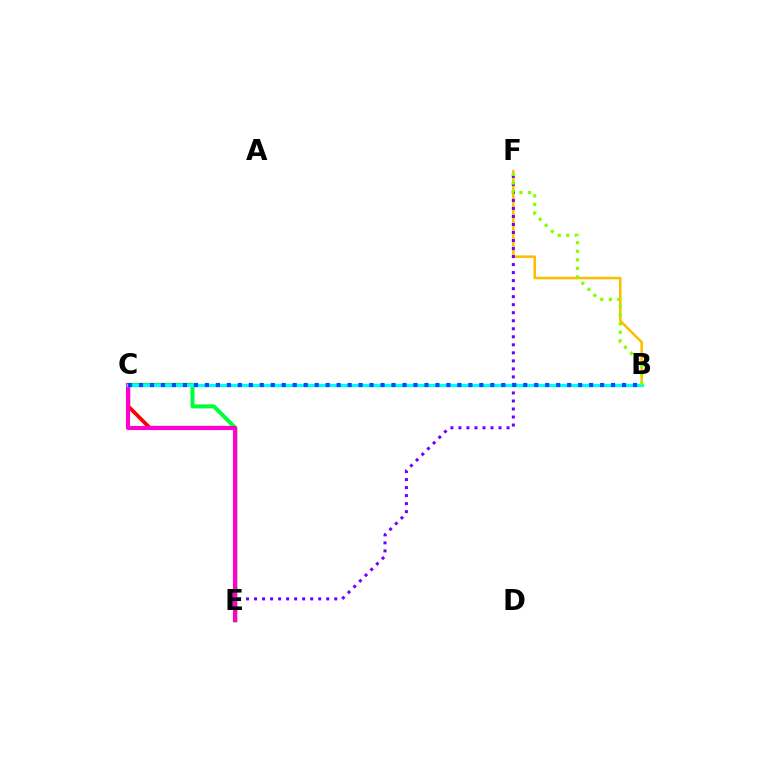{('C', 'E'): [{'color': '#ff0000', 'line_style': 'solid', 'thickness': 2.71}, {'color': '#00ff39', 'line_style': 'solid', 'thickness': 2.89}, {'color': '#ff00cf', 'line_style': 'solid', 'thickness': 2.96}], ('B', 'F'): [{'color': '#ffbd00', 'line_style': 'solid', 'thickness': 1.82}, {'color': '#84ff00', 'line_style': 'dotted', 'thickness': 2.33}], ('E', 'F'): [{'color': '#7200ff', 'line_style': 'dotted', 'thickness': 2.18}], ('B', 'C'): [{'color': '#00fff6', 'line_style': 'solid', 'thickness': 2.35}, {'color': '#004bff', 'line_style': 'dotted', 'thickness': 2.98}]}